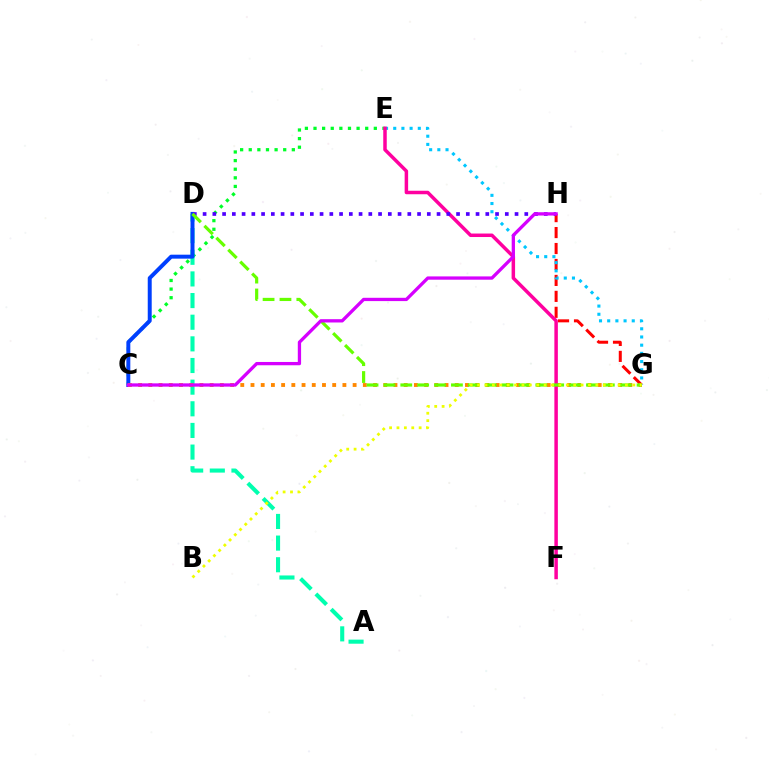{('C', 'E'): [{'color': '#00ff27', 'line_style': 'dotted', 'thickness': 2.34}], ('A', 'D'): [{'color': '#00ffaf', 'line_style': 'dashed', 'thickness': 2.94}], ('G', 'H'): [{'color': '#ff0000', 'line_style': 'dashed', 'thickness': 2.17}], ('E', 'G'): [{'color': '#00c7ff', 'line_style': 'dotted', 'thickness': 2.22}], ('C', 'D'): [{'color': '#003fff', 'line_style': 'solid', 'thickness': 2.85}], ('C', 'G'): [{'color': '#ff8800', 'line_style': 'dotted', 'thickness': 2.77}], ('E', 'F'): [{'color': '#ff00a0', 'line_style': 'solid', 'thickness': 2.51}], ('D', 'H'): [{'color': '#4f00ff', 'line_style': 'dotted', 'thickness': 2.65}], ('D', 'G'): [{'color': '#66ff00', 'line_style': 'dashed', 'thickness': 2.29}], ('C', 'H'): [{'color': '#d600ff', 'line_style': 'solid', 'thickness': 2.37}], ('B', 'G'): [{'color': '#eeff00', 'line_style': 'dotted', 'thickness': 2.01}]}